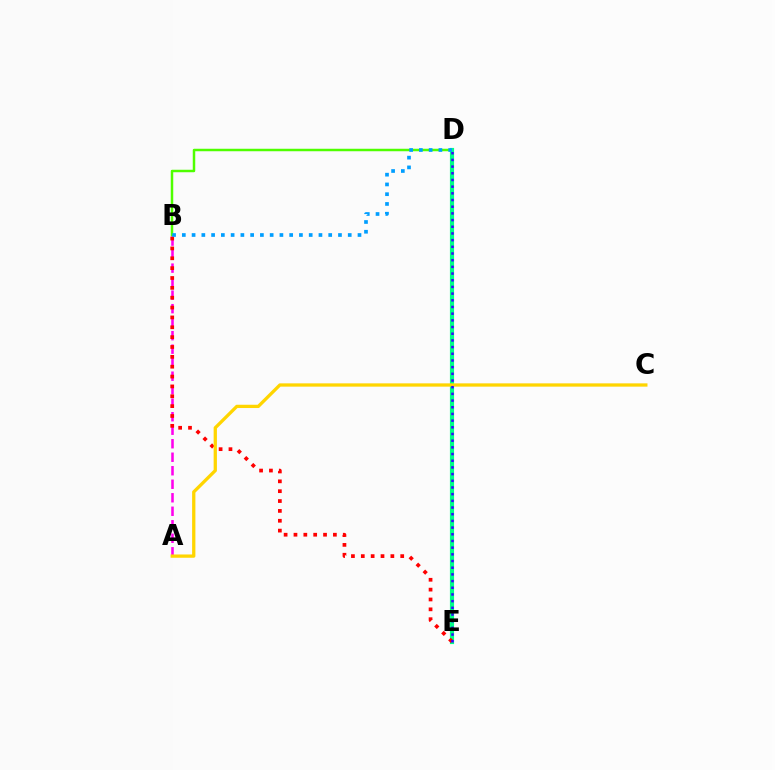{('B', 'D'): [{'color': '#4fff00', 'line_style': 'solid', 'thickness': 1.79}, {'color': '#009eff', 'line_style': 'dotted', 'thickness': 2.65}], ('D', 'E'): [{'color': '#00ff86', 'line_style': 'solid', 'thickness': 3.0}, {'color': '#3700ff', 'line_style': 'dotted', 'thickness': 1.82}], ('A', 'B'): [{'color': '#ff00ed', 'line_style': 'dashed', 'thickness': 1.83}], ('B', 'E'): [{'color': '#ff0000', 'line_style': 'dotted', 'thickness': 2.68}], ('A', 'C'): [{'color': '#ffd500', 'line_style': 'solid', 'thickness': 2.36}]}